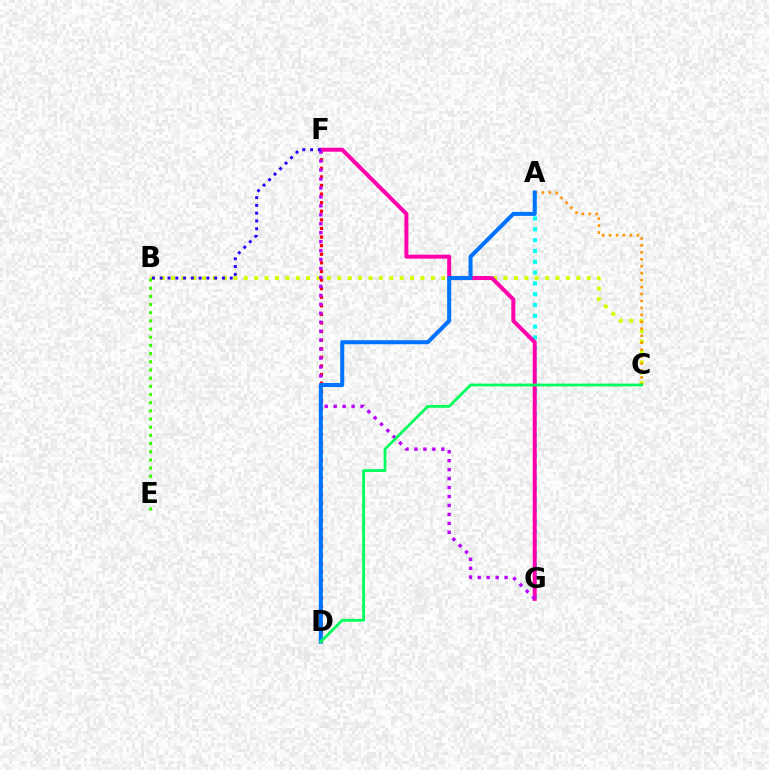{('B', 'C'): [{'color': '#d1ff00', 'line_style': 'dotted', 'thickness': 2.82}], ('A', 'G'): [{'color': '#00fff6', 'line_style': 'dotted', 'thickness': 2.94}], ('D', 'F'): [{'color': '#ff0000', 'line_style': 'dotted', 'thickness': 2.33}], ('A', 'C'): [{'color': '#ff9400', 'line_style': 'dotted', 'thickness': 1.89}], ('F', 'G'): [{'color': '#ff00ac', 'line_style': 'solid', 'thickness': 2.86}, {'color': '#b900ff', 'line_style': 'dotted', 'thickness': 2.43}], ('B', 'E'): [{'color': '#3dff00', 'line_style': 'dotted', 'thickness': 2.22}], ('A', 'D'): [{'color': '#0074ff', 'line_style': 'solid', 'thickness': 2.91}], ('C', 'D'): [{'color': '#00ff5c', 'line_style': 'solid', 'thickness': 2.01}], ('B', 'F'): [{'color': '#2500ff', 'line_style': 'dotted', 'thickness': 2.11}]}